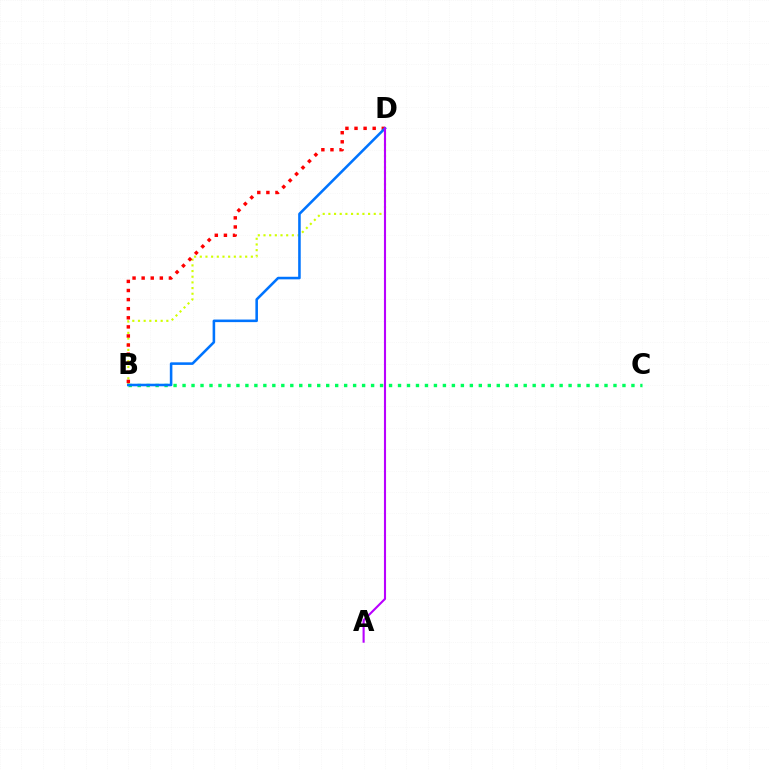{('B', 'C'): [{'color': '#00ff5c', 'line_style': 'dotted', 'thickness': 2.44}], ('B', 'D'): [{'color': '#d1ff00', 'line_style': 'dotted', 'thickness': 1.54}, {'color': '#ff0000', 'line_style': 'dotted', 'thickness': 2.47}, {'color': '#0074ff', 'line_style': 'solid', 'thickness': 1.85}], ('A', 'D'): [{'color': '#b900ff', 'line_style': 'solid', 'thickness': 1.52}]}